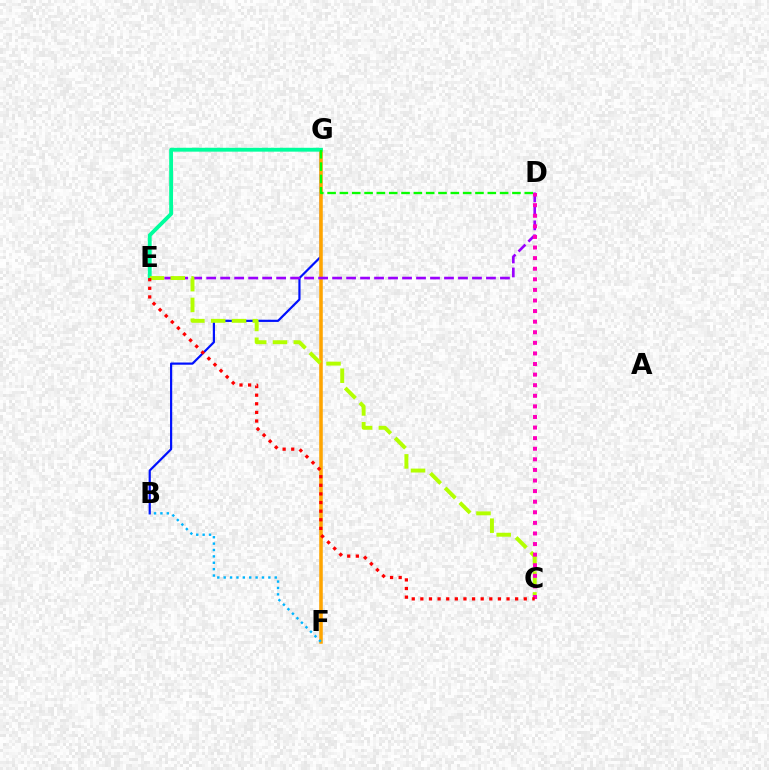{('B', 'G'): [{'color': '#0010ff', 'line_style': 'solid', 'thickness': 1.58}], ('F', 'G'): [{'color': '#ffa500', 'line_style': 'solid', 'thickness': 2.56}], ('E', 'G'): [{'color': '#00ff9d', 'line_style': 'solid', 'thickness': 2.78}], ('D', 'E'): [{'color': '#9b00ff', 'line_style': 'dashed', 'thickness': 1.9}], ('B', 'F'): [{'color': '#00b5ff', 'line_style': 'dotted', 'thickness': 1.73}], ('C', 'E'): [{'color': '#b3ff00', 'line_style': 'dashed', 'thickness': 2.83}, {'color': '#ff0000', 'line_style': 'dotted', 'thickness': 2.34}], ('C', 'D'): [{'color': '#ff00bd', 'line_style': 'dotted', 'thickness': 2.88}], ('D', 'G'): [{'color': '#08ff00', 'line_style': 'dashed', 'thickness': 1.67}]}